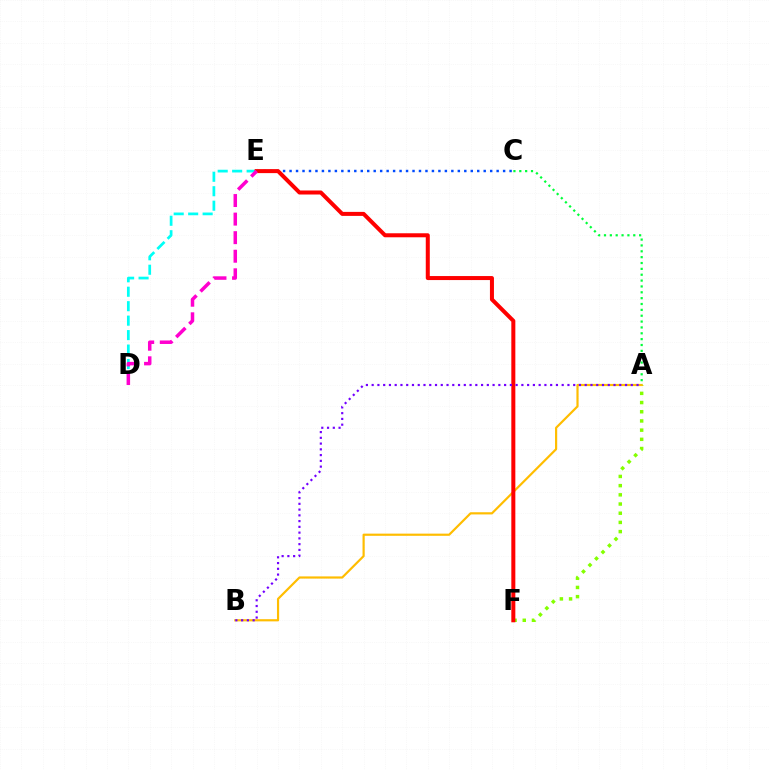{('A', 'F'): [{'color': '#84ff00', 'line_style': 'dotted', 'thickness': 2.5}], ('C', 'E'): [{'color': '#004bff', 'line_style': 'dotted', 'thickness': 1.76}], ('D', 'E'): [{'color': '#00fff6', 'line_style': 'dashed', 'thickness': 1.96}, {'color': '#ff00cf', 'line_style': 'dashed', 'thickness': 2.52}], ('A', 'B'): [{'color': '#ffbd00', 'line_style': 'solid', 'thickness': 1.57}, {'color': '#7200ff', 'line_style': 'dotted', 'thickness': 1.56}], ('E', 'F'): [{'color': '#ff0000', 'line_style': 'solid', 'thickness': 2.89}], ('A', 'C'): [{'color': '#00ff39', 'line_style': 'dotted', 'thickness': 1.59}]}